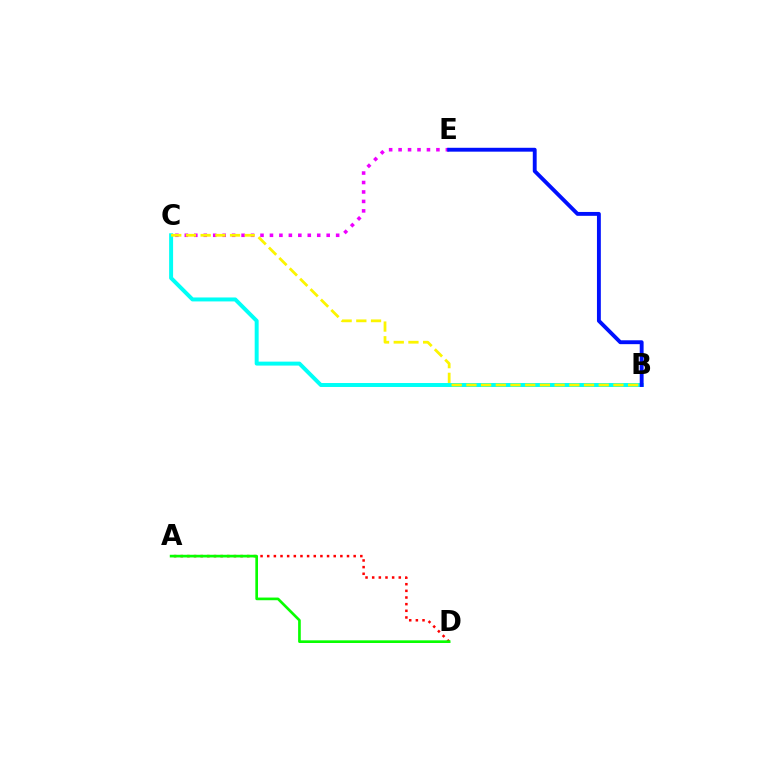{('C', 'E'): [{'color': '#ee00ff', 'line_style': 'dotted', 'thickness': 2.57}], ('A', 'D'): [{'color': '#ff0000', 'line_style': 'dotted', 'thickness': 1.81}, {'color': '#08ff00', 'line_style': 'solid', 'thickness': 1.92}], ('B', 'C'): [{'color': '#00fff6', 'line_style': 'solid', 'thickness': 2.85}, {'color': '#fcf500', 'line_style': 'dashed', 'thickness': 2.0}], ('B', 'E'): [{'color': '#0010ff', 'line_style': 'solid', 'thickness': 2.79}]}